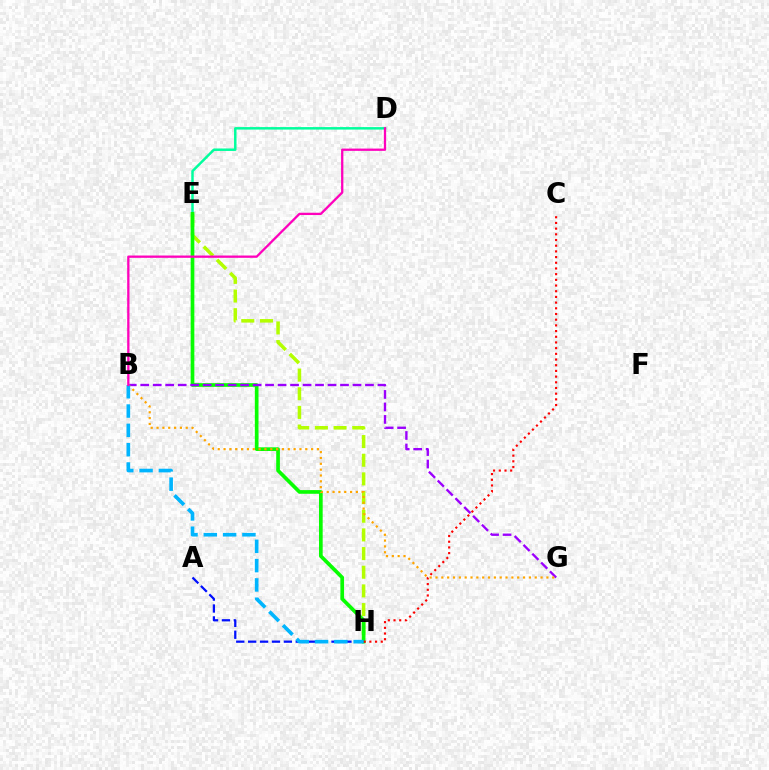{('D', 'E'): [{'color': '#00ff9d', 'line_style': 'solid', 'thickness': 1.79}], ('E', 'H'): [{'color': '#b3ff00', 'line_style': 'dashed', 'thickness': 2.54}, {'color': '#08ff00', 'line_style': 'solid', 'thickness': 2.65}], ('B', 'G'): [{'color': '#9b00ff', 'line_style': 'dashed', 'thickness': 1.7}, {'color': '#ffa500', 'line_style': 'dotted', 'thickness': 1.59}], ('A', 'H'): [{'color': '#0010ff', 'line_style': 'dashed', 'thickness': 1.62}], ('C', 'H'): [{'color': '#ff0000', 'line_style': 'dotted', 'thickness': 1.55}], ('B', 'H'): [{'color': '#00b5ff', 'line_style': 'dashed', 'thickness': 2.62}], ('B', 'D'): [{'color': '#ff00bd', 'line_style': 'solid', 'thickness': 1.65}]}